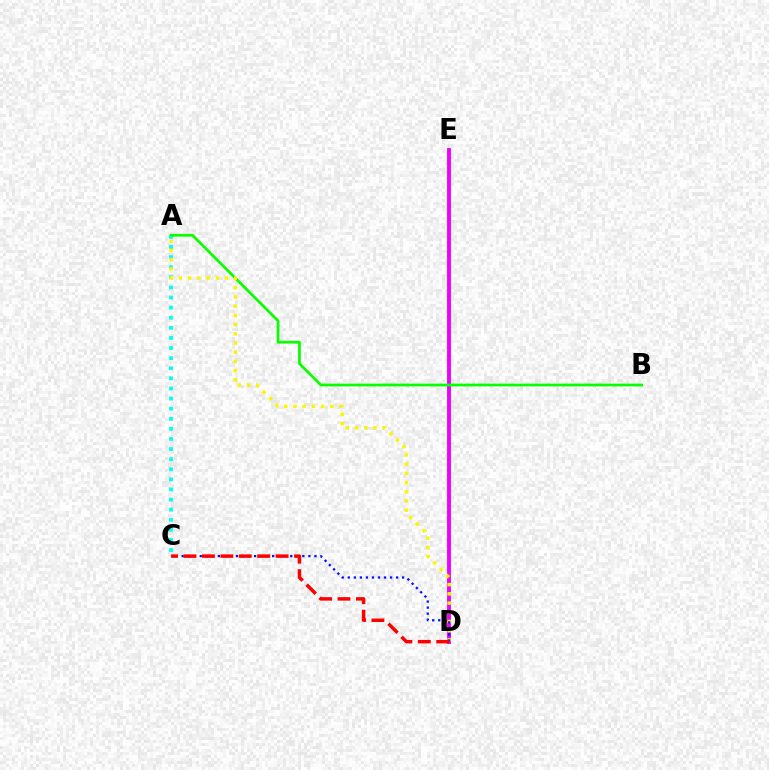{('D', 'E'): [{'color': '#ee00ff', 'line_style': 'solid', 'thickness': 2.79}], ('A', 'C'): [{'color': '#00fff6', 'line_style': 'dotted', 'thickness': 2.74}], ('A', 'B'): [{'color': '#08ff00', 'line_style': 'solid', 'thickness': 1.96}], ('A', 'D'): [{'color': '#fcf500', 'line_style': 'dotted', 'thickness': 2.5}], ('C', 'D'): [{'color': '#0010ff', 'line_style': 'dotted', 'thickness': 1.64}, {'color': '#ff0000', 'line_style': 'dashed', 'thickness': 2.5}]}